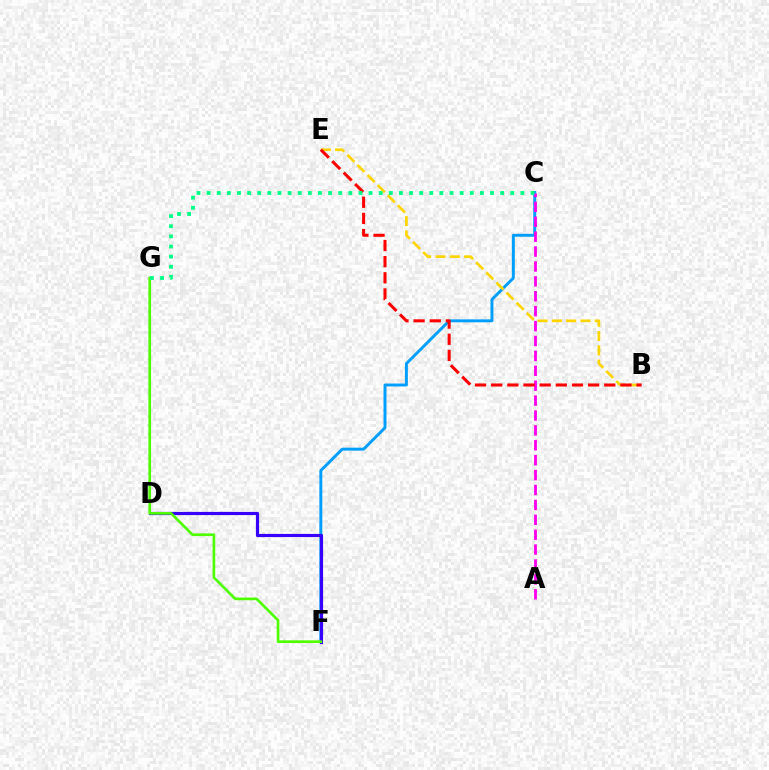{('C', 'F'): [{'color': '#009eff', 'line_style': 'solid', 'thickness': 2.12}], ('D', 'F'): [{'color': '#3700ff', 'line_style': 'solid', 'thickness': 2.3}], ('B', 'E'): [{'color': '#ffd500', 'line_style': 'dashed', 'thickness': 1.94}, {'color': '#ff0000', 'line_style': 'dashed', 'thickness': 2.19}], ('F', 'G'): [{'color': '#4fff00', 'line_style': 'solid', 'thickness': 1.93}], ('A', 'C'): [{'color': '#ff00ed', 'line_style': 'dashed', 'thickness': 2.02}], ('C', 'G'): [{'color': '#00ff86', 'line_style': 'dotted', 'thickness': 2.75}]}